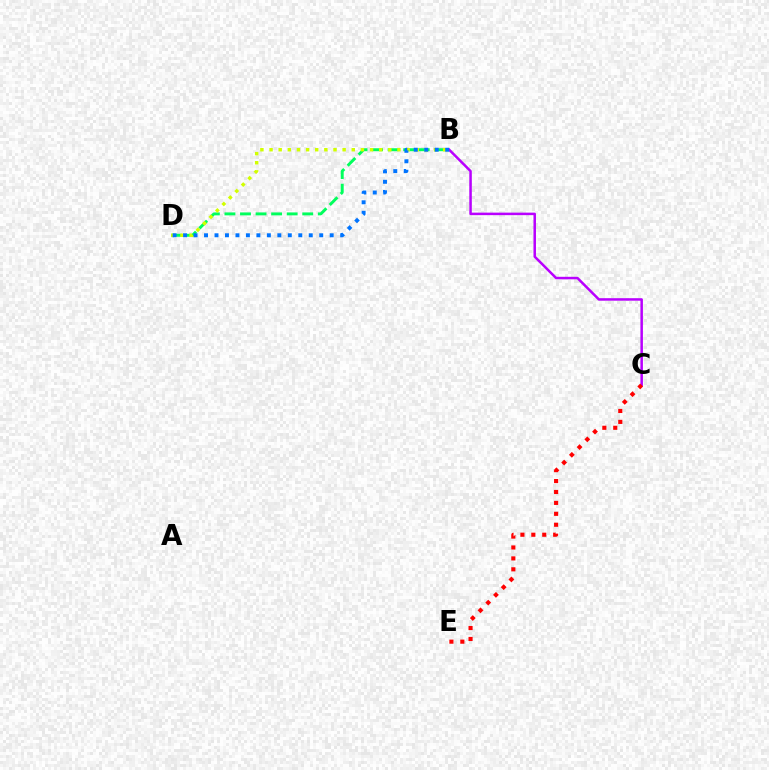{('B', 'D'): [{'color': '#00ff5c', 'line_style': 'dashed', 'thickness': 2.11}, {'color': '#d1ff00', 'line_style': 'dotted', 'thickness': 2.48}, {'color': '#0074ff', 'line_style': 'dotted', 'thickness': 2.85}], ('B', 'C'): [{'color': '#b900ff', 'line_style': 'solid', 'thickness': 1.81}], ('C', 'E'): [{'color': '#ff0000', 'line_style': 'dotted', 'thickness': 2.97}]}